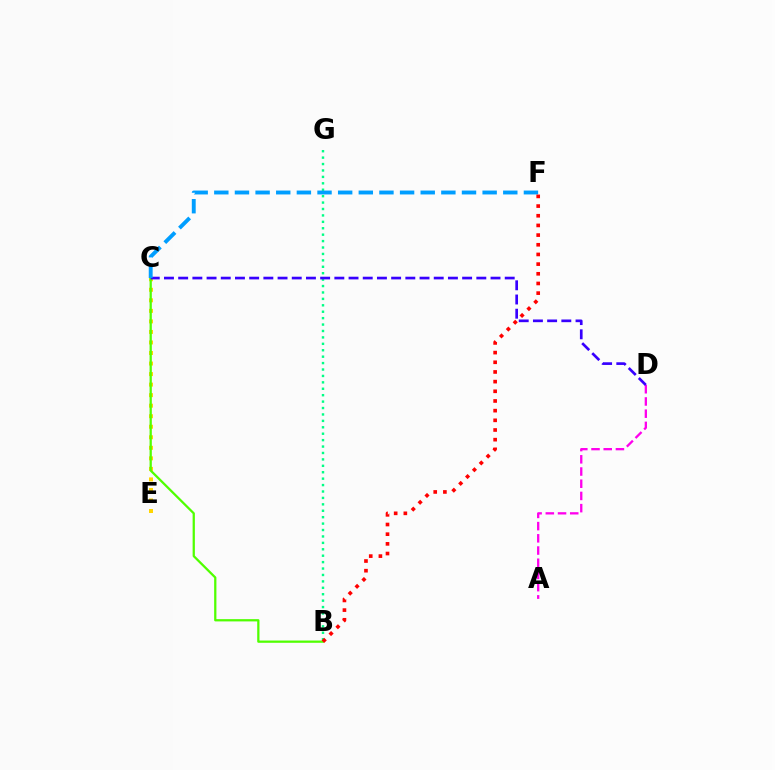{('C', 'E'): [{'color': '#ffd500', 'line_style': 'dotted', 'thickness': 2.86}], ('B', 'C'): [{'color': '#4fff00', 'line_style': 'solid', 'thickness': 1.62}], ('B', 'G'): [{'color': '#00ff86', 'line_style': 'dotted', 'thickness': 1.74}], ('A', 'D'): [{'color': '#ff00ed', 'line_style': 'dashed', 'thickness': 1.66}], ('C', 'D'): [{'color': '#3700ff', 'line_style': 'dashed', 'thickness': 1.93}], ('C', 'F'): [{'color': '#009eff', 'line_style': 'dashed', 'thickness': 2.8}], ('B', 'F'): [{'color': '#ff0000', 'line_style': 'dotted', 'thickness': 2.63}]}